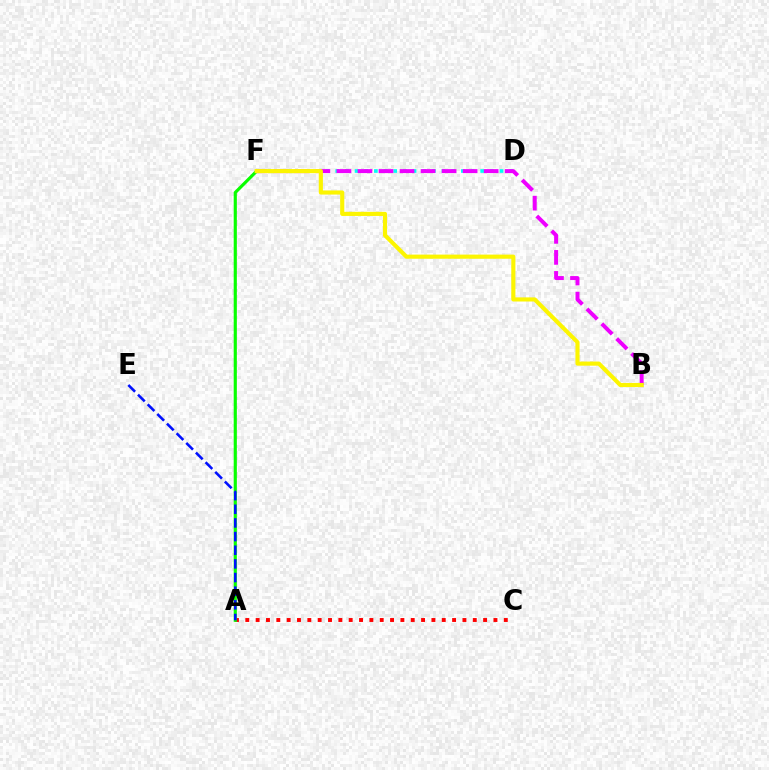{('D', 'F'): [{'color': '#00fff6', 'line_style': 'dotted', 'thickness': 2.63}], ('A', 'C'): [{'color': '#ff0000', 'line_style': 'dotted', 'thickness': 2.81}], ('A', 'F'): [{'color': '#08ff00', 'line_style': 'solid', 'thickness': 2.27}], ('B', 'F'): [{'color': '#ee00ff', 'line_style': 'dashed', 'thickness': 2.86}, {'color': '#fcf500', 'line_style': 'solid', 'thickness': 2.97}], ('A', 'E'): [{'color': '#0010ff', 'line_style': 'dashed', 'thickness': 1.85}]}